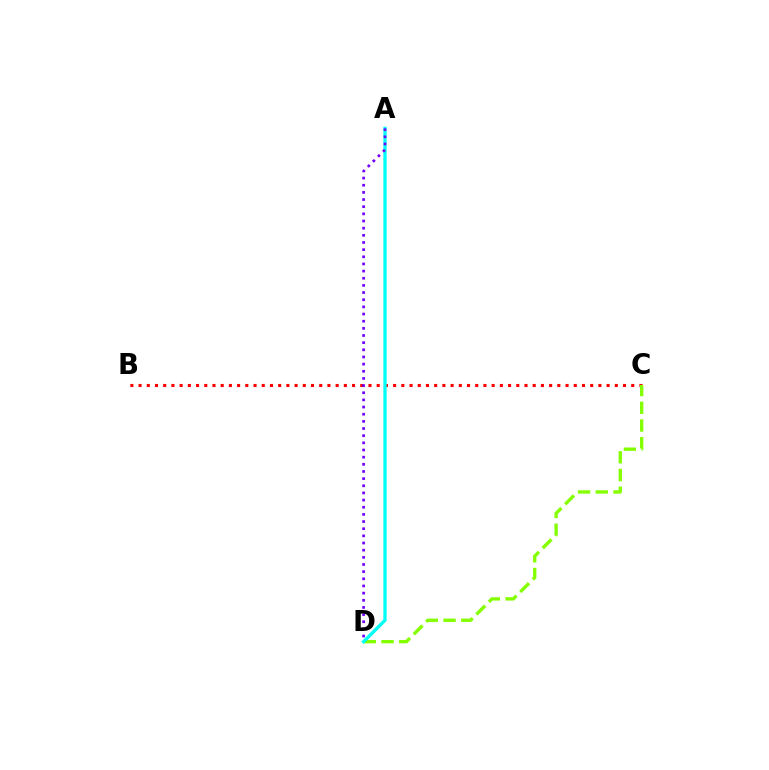{('B', 'C'): [{'color': '#ff0000', 'line_style': 'dotted', 'thickness': 2.23}], ('C', 'D'): [{'color': '#84ff00', 'line_style': 'dashed', 'thickness': 2.41}], ('A', 'D'): [{'color': '#00fff6', 'line_style': 'solid', 'thickness': 2.38}, {'color': '#7200ff', 'line_style': 'dotted', 'thickness': 1.94}]}